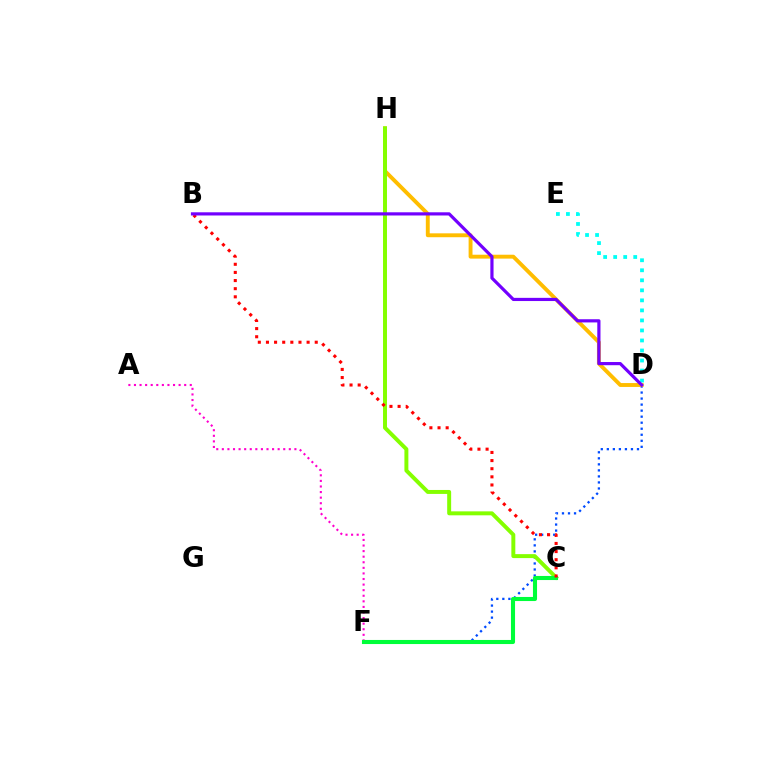{('A', 'F'): [{'color': '#ff00cf', 'line_style': 'dotted', 'thickness': 1.52}], ('D', 'F'): [{'color': '#004bff', 'line_style': 'dotted', 'thickness': 1.64}], ('D', 'H'): [{'color': '#ffbd00', 'line_style': 'solid', 'thickness': 2.8}], ('D', 'E'): [{'color': '#00fff6', 'line_style': 'dotted', 'thickness': 2.72}], ('C', 'H'): [{'color': '#84ff00', 'line_style': 'solid', 'thickness': 2.85}], ('C', 'F'): [{'color': '#00ff39', 'line_style': 'solid', 'thickness': 2.94}], ('B', 'C'): [{'color': '#ff0000', 'line_style': 'dotted', 'thickness': 2.21}], ('B', 'D'): [{'color': '#7200ff', 'line_style': 'solid', 'thickness': 2.29}]}